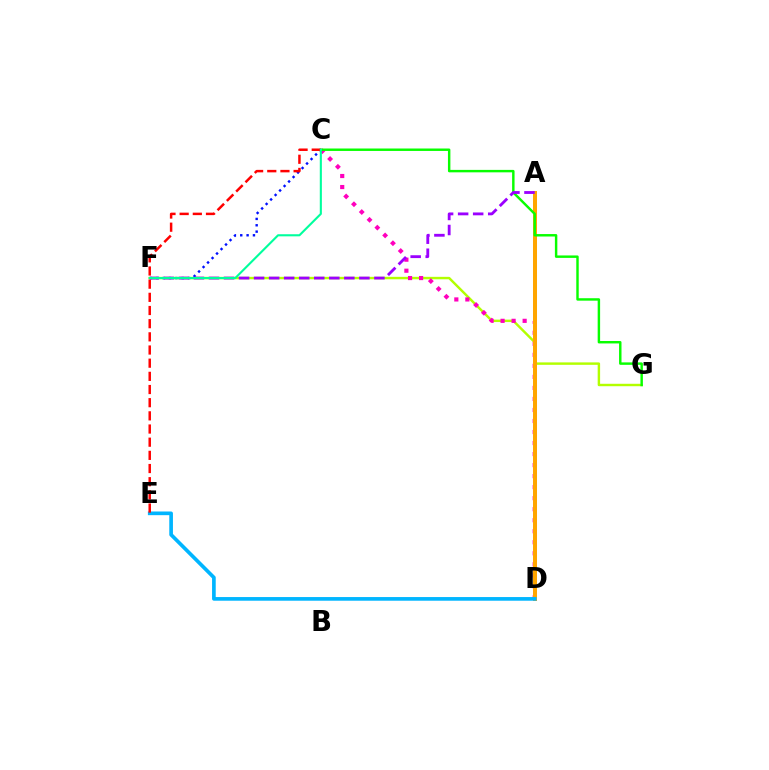{('F', 'G'): [{'color': '#b3ff00', 'line_style': 'solid', 'thickness': 1.75}], ('C', 'F'): [{'color': '#0010ff', 'line_style': 'dotted', 'thickness': 1.73}, {'color': '#00ff9d', 'line_style': 'solid', 'thickness': 1.51}], ('C', 'D'): [{'color': '#ff00bd', 'line_style': 'dotted', 'thickness': 3.0}], ('A', 'D'): [{'color': '#ffa500', 'line_style': 'solid', 'thickness': 2.88}], ('C', 'G'): [{'color': '#08ff00', 'line_style': 'solid', 'thickness': 1.76}], ('A', 'F'): [{'color': '#9b00ff', 'line_style': 'dashed', 'thickness': 2.04}], ('D', 'E'): [{'color': '#00b5ff', 'line_style': 'solid', 'thickness': 2.64}], ('C', 'E'): [{'color': '#ff0000', 'line_style': 'dashed', 'thickness': 1.79}]}